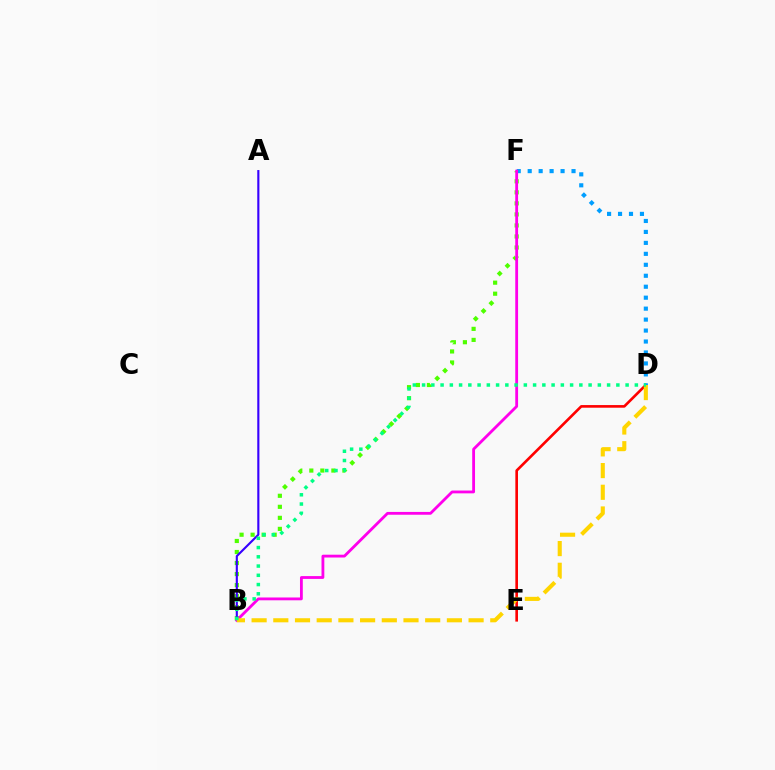{('B', 'F'): [{'color': '#4fff00', 'line_style': 'dotted', 'thickness': 3.0}, {'color': '#ff00ed', 'line_style': 'solid', 'thickness': 2.03}], ('A', 'B'): [{'color': '#3700ff', 'line_style': 'solid', 'thickness': 1.53}], ('D', 'E'): [{'color': '#ff0000', 'line_style': 'solid', 'thickness': 1.9}], ('D', 'F'): [{'color': '#009eff', 'line_style': 'dotted', 'thickness': 2.98}], ('B', 'D'): [{'color': '#ffd500', 'line_style': 'dashed', 'thickness': 2.95}, {'color': '#00ff86', 'line_style': 'dotted', 'thickness': 2.51}]}